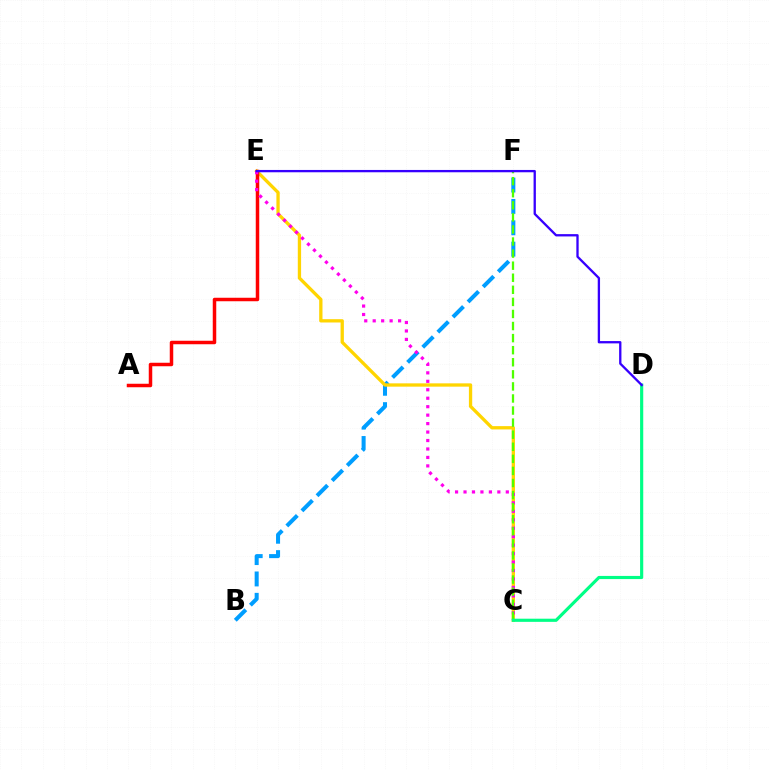{('B', 'F'): [{'color': '#009eff', 'line_style': 'dashed', 'thickness': 2.9}], ('C', 'E'): [{'color': '#ffd500', 'line_style': 'solid', 'thickness': 2.38}, {'color': '#ff00ed', 'line_style': 'dotted', 'thickness': 2.3}], ('A', 'E'): [{'color': '#ff0000', 'line_style': 'solid', 'thickness': 2.51}], ('C', 'F'): [{'color': '#4fff00', 'line_style': 'dashed', 'thickness': 1.64}], ('C', 'D'): [{'color': '#00ff86', 'line_style': 'solid', 'thickness': 2.27}], ('D', 'E'): [{'color': '#3700ff', 'line_style': 'solid', 'thickness': 1.67}]}